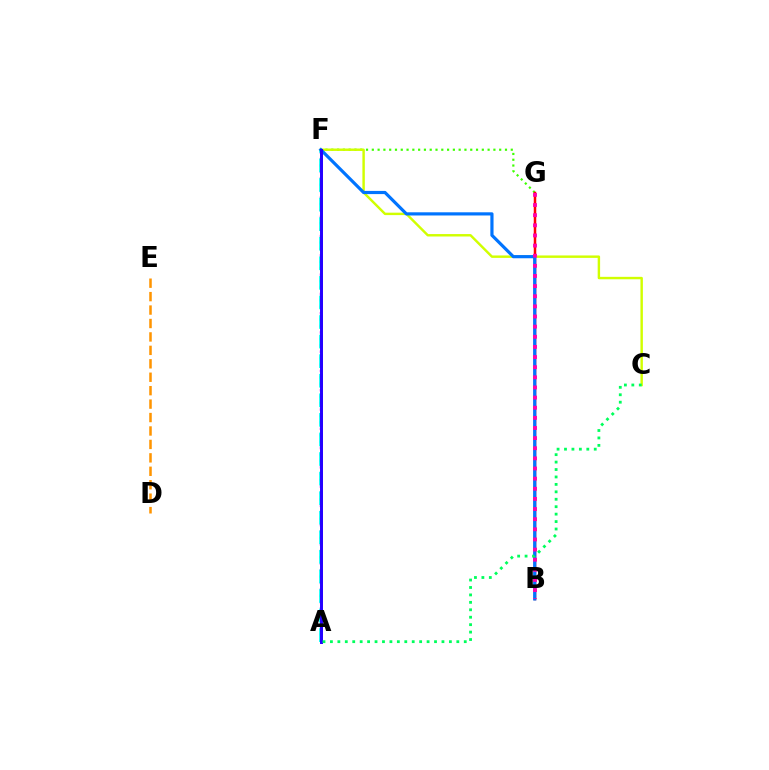{('A', 'F'): [{'color': '#b900ff', 'line_style': 'dotted', 'thickness': 1.75}, {'color': '#00fff6', 'line_style': 'dashed', 'thickness': 2.66}, {'color': '#2500ff', 'line_style': 'solid', 'thickness': 2.14}], ('F', 'G'): [{'color': '#3dff00', 'line_style': 'dotted', 'thickness': 1.57}], ('B', 'G'): [{'color': '#ff0000', 'line_style': 'solid', 'thickness': 1.8}, {'color': '#ff00ac', 'line_style': 'dotted', 'thickness': 2.75}], ('C', 'F'): [{'color': '#d1ff00', 'line_style': 'solid', 'thickness': 1.75}], ('B', 'F'): [{'color': '#0074ff', 'line_style': 'solid', 'thickness': 2.29}], ('D', 'E'): [{'color': '#ff9400', 'line_style': 'dashed', 'thickness': 1.83}], ('A', 'C'): [{'color': '#00ff5c', 'line_style': 'dotted', 'thickness': 2.02}]}